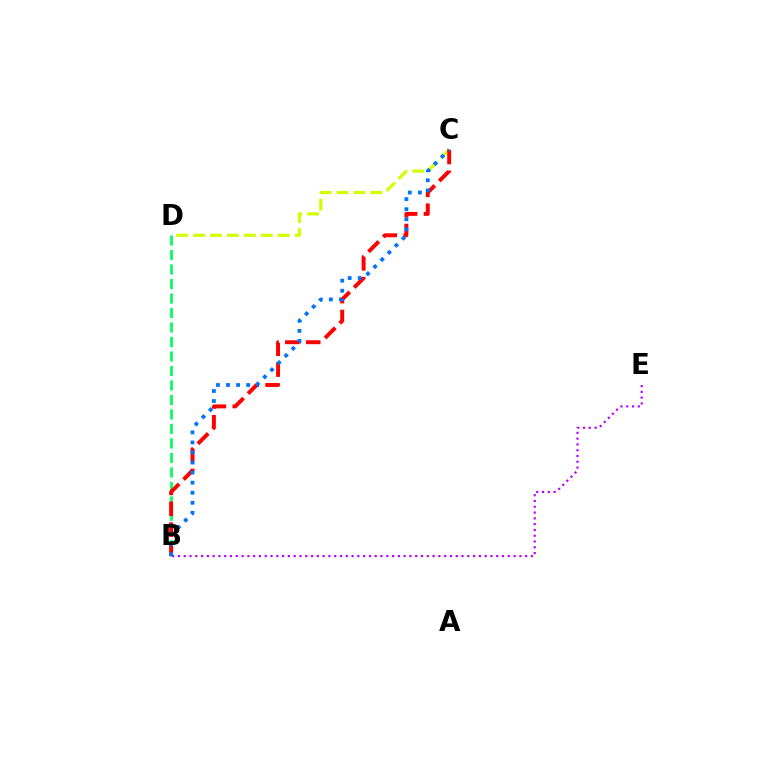{('C', 'D'): [{'color': '#d1ff00', 'line_style': 'dashed', 'thickness': 2.3}], ('B', 'D'): [{'color': '#00ff5c', 'line_style': 'dashed', 'thickness': 1.97}], ('B', 'C'): [{'color': '#ff0000', 'line_style': 'dashed', 'thickness': 2.83}, {'color': '#0074ff', 'line_style': 'dotted', 'thickness': 2.73}], ('B', 'E'): [{'color': '#b900ff', 'line_style': 'dotted', 'thickness': 1.57}]}